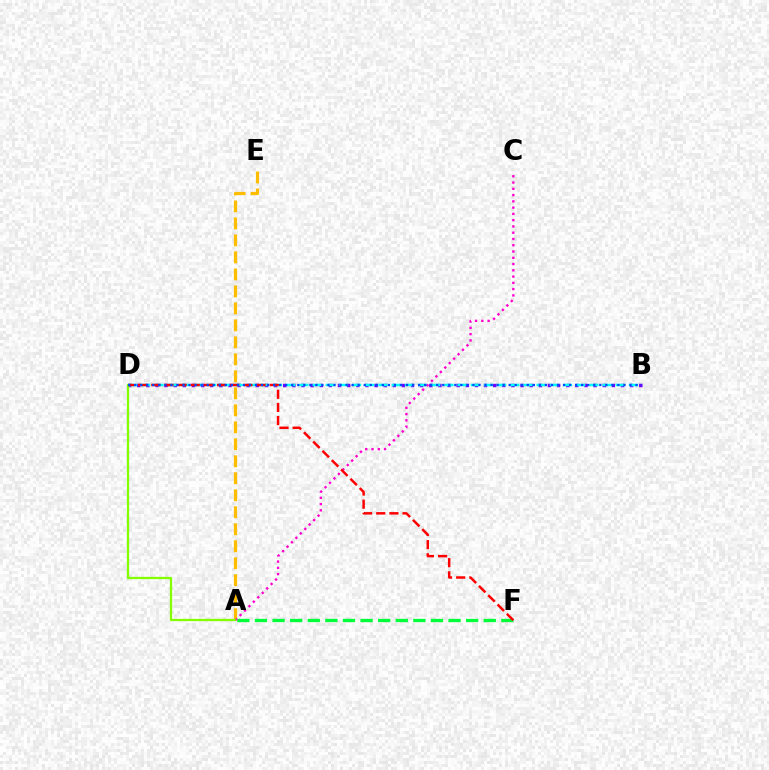{('A', 'F'): [{'color': '#00ff39', 'line_style': 'dashed', 'thickness': 2.39}], ('B', 'D'): [{'color': '#7200ff', 'line_style': 'dotted', 'thickness': 2.48}, {'color': '#00fff6', 'line_style': 'dashed', 'thickness': 1.79}, {'color': '#004bff', 'line_style': 'dotted', 'thickness': 1.64}], ('A', 'E'): [{'color': '#ffbd00', 'line_style': 'dashed', 'thickness': 2.31}], ('A', 'C'): [{'color': '#ff00cf', 'line_style': 'dotted', 'thickness': 1.7}], ('A', 'D'): [{'color': '#84ff00', 'line_style': 'solid', 'thickness': 1.64}], ('D', 'F'): [{'color': '#ff0000', 'line_style': 'dashed', 'thickness': 1.79}]}